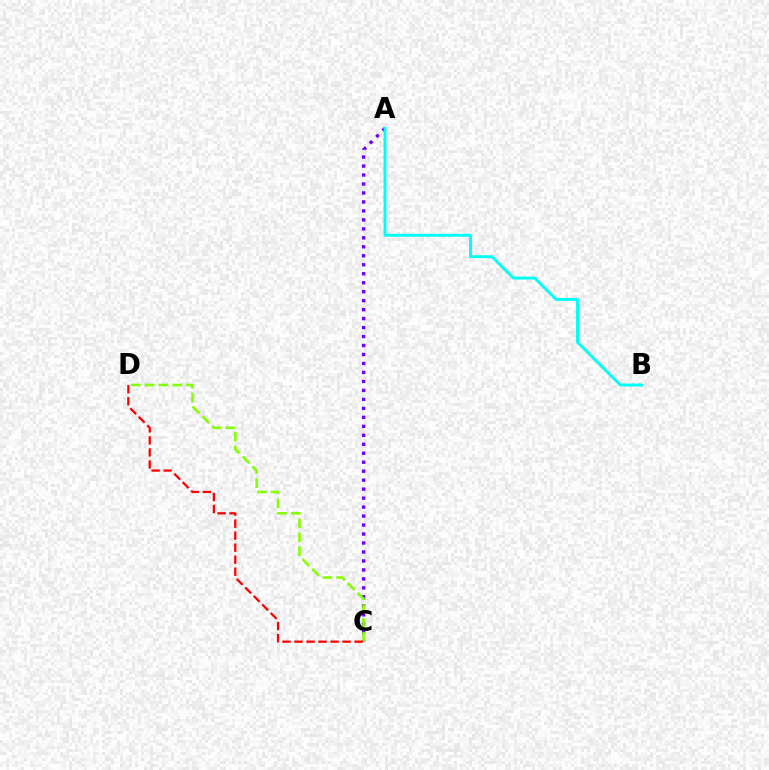{('A', 'C'): [{'color': '#7200ff', 'line_style': 'dotted', 'thickness': 2.44}], ('C', 'D'): [{'color': '#84ff00', 'line_style': 'dashed', 'thickness': 1.88}, {'color': '#ff0000', 'line_style': 'dashed', 'thickness': 1.63}], ('A', 'B'): [{'color': '#00fff6', 'line_style': 'solid', 'thickness': 2.1}]}